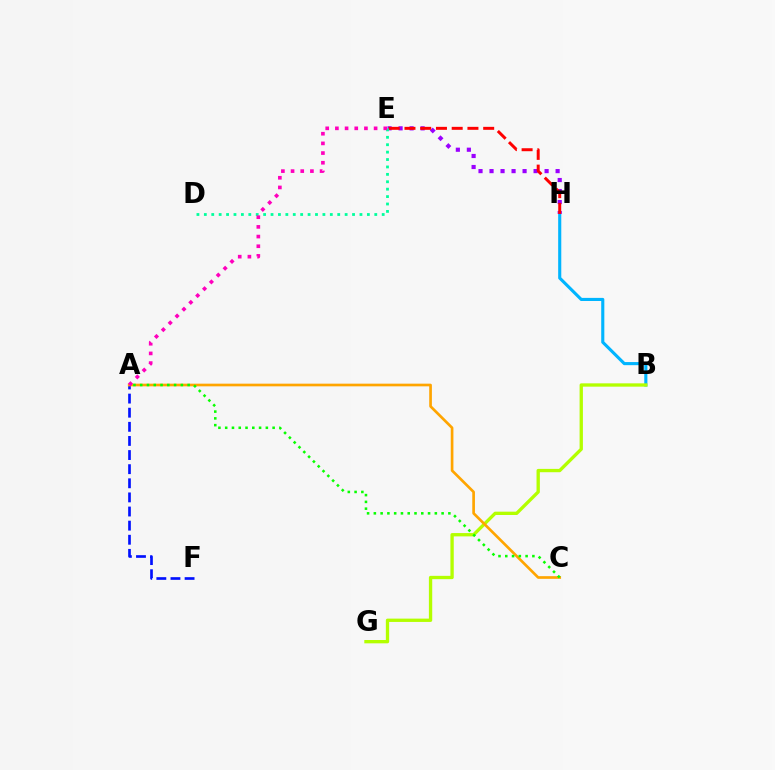{('B', 'H'): [{'color': '#00b5ff', 'line_style': 'solid', 'thickness': 2.24}], ('E', 'H'): [{'color': '#9b00ff', 'line_style': 'dotted', 'thickness': 2.99}, {'color': '#ff0000', 'line_style': 'dashed', 'thickness': 2.14}], ('A', 'F'): [{'color': '#0010ff', 'line_style': 'dashed', 'thickness': 1.92}], ('D', 'E'): [{'color': '#00ff9d', 'line_style': 'dotted', 'thickness': 2.01}], ('B', 'G'): [{'color': '#b3ff00', 'line_style': 'solid', 'thickness': 2.39}], ('A', 'C'): [{'color': '#ffa500', 'line_style': 'solid', 'thickness': 1.92}, {'color': '#08ff00', 'line_style': 'dotted', 'thickness': 1.84}], ('A', 'E'): [{'color': '#ff00bd', 'line_style': 'dotted', 'thickness': 2.63}]}